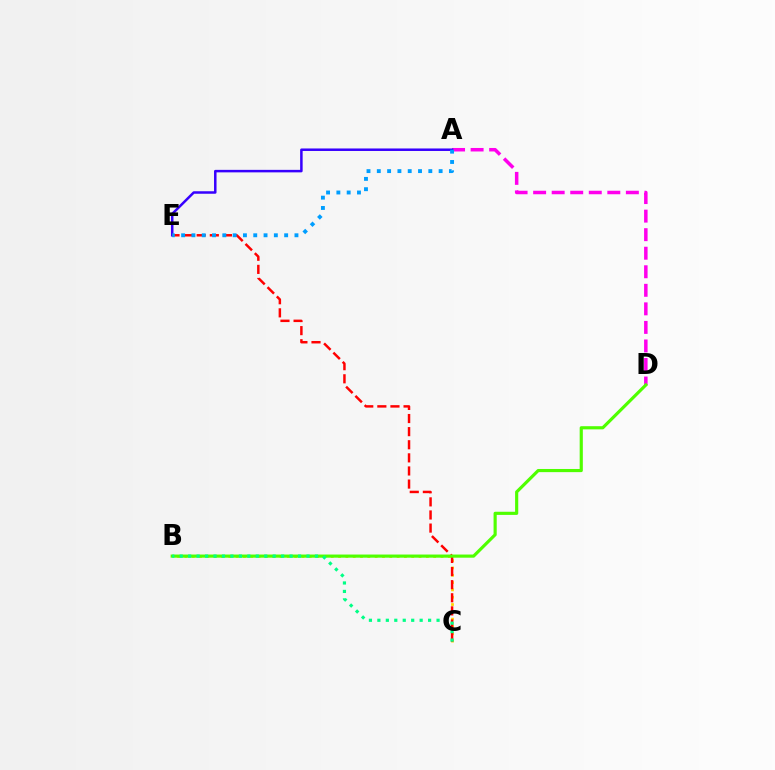{('A', 'D'): [{'color': '#ff00ed', 'line_style': 'dashed', 'thickness': 2.52}], ('B', 'C'): [{'color': '#ffd500', 'line_style': 'dotted', 'thickness': 1.99}, {'color': '#00ff86', 'line_style': 'dotted', 'thickness': 2.3}], ('A', 'E'): [{'color': '#3700ff', 'line_style': 'solid', 'thickness': 1.8}, {'color': '#009eff', 'line_style': 'dotted', 'thickness': 2.8}], ('C', 'E'): [{'color': '#ff0000', 'line_style': 'dashed', 'thickness': 1.78}], ('B', 'D'): [{'color': '#4fff00', 'line_style': 'solid', 'thickness': 2.27}]}